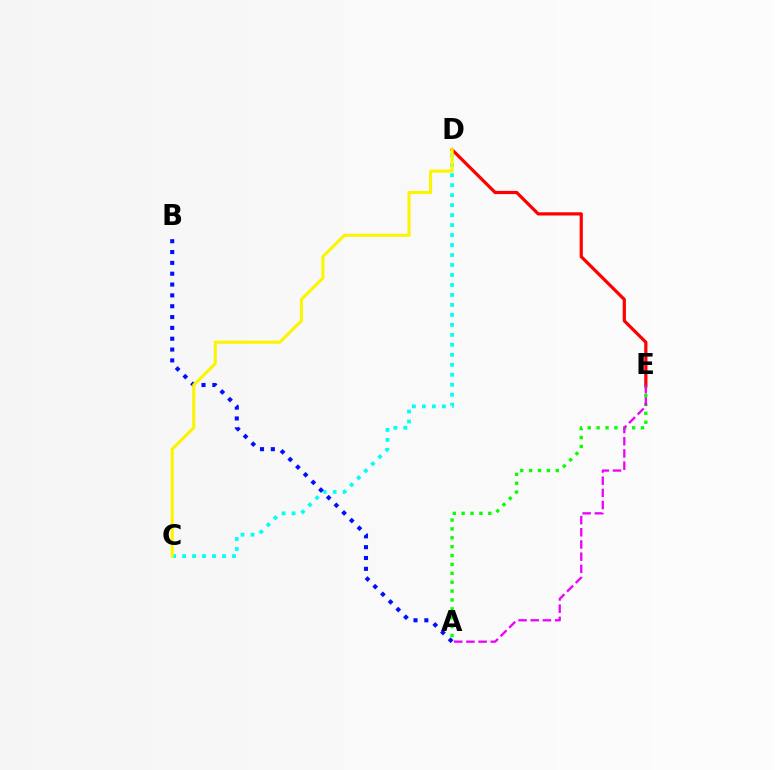{('C', 'D'): [{'color': '#00fff6', 'line_style': 'dotted', 'thickness': 2.71}, {'color': '#fcf500', 'line_style': 'solid', 'thickness': 2.24}], ('A', 'E'): [{'color': '#08ff00', 'line_style': 'dotted', 'thickness': 2.41}, {'color': '#ee00ff', 'line_style': 'dashed', 'thickness': 1.66}], ('D', 'E'): [{'color': '#ff0000', 'line_style': 'solid', 'thickness': 2.31}], ('A', 'B'): [{'color': '#0010ff', 'line_style': 'dotted', 'thickness': 2.94}]}